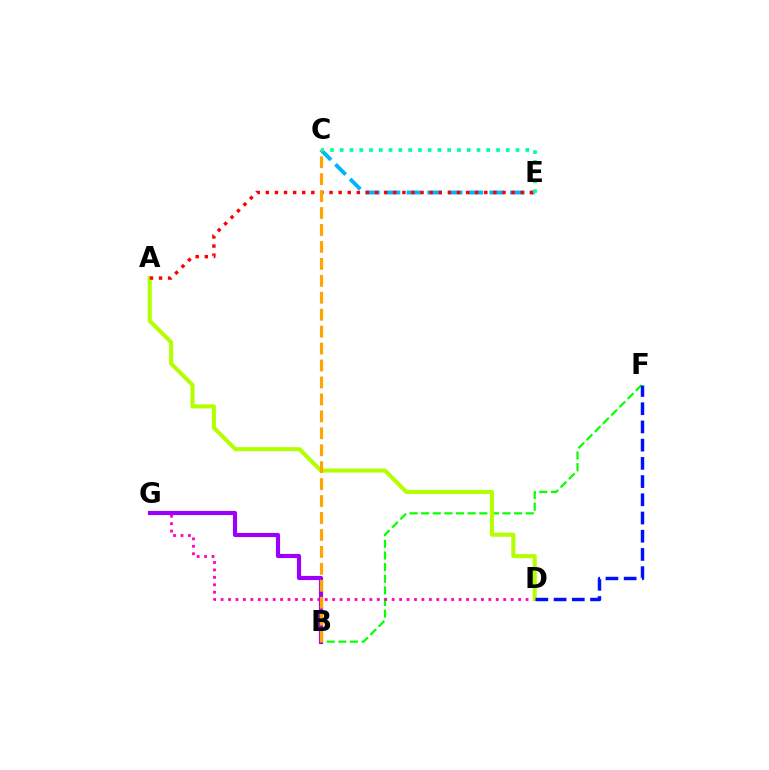{('C', 'E'): [{'color': '#00b5ff', 'line_style': 'dashed', 'thickness': 2.81}, {'color': '#00ff9d', 'line_style': 'dotted', 'thickness': 2.65}], ('B', 'F'): [{'color': '#08ff00', 'line_style': 'dashed', 'thickness': 1.58}], ('D', 'G'): [{'color': '#ff00bd', 'line_style': 'dotted', 'thickness': 2.02}], ('A', 'D'): [{'color': '#b3ff00', 'line_style': 'solid', 'thickness': 2.93}], ('D', 'F'): [{'color': '#0010ff', 'line_style': 'dashed', 'thickness': 2.47}], ('B', 'G'): [{'color': '#9b00ff', 'line_style': 'solid', 'thickness': 2.98}], ('A', 'E'): [{'color': '#ff0000', 'line_style': 'dotted', 'thickness': 2.47}], ('B', 'C'): [{'color': '#ffa500', 'line_style': 'dashed', 'thickness': 2.3}]}